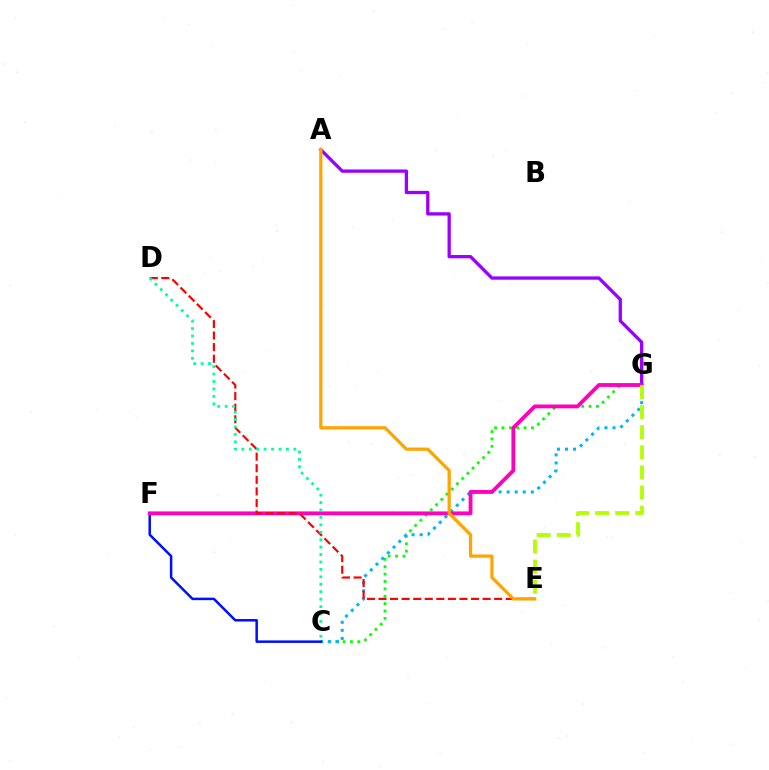{('C', 'G'): [{'color': '#08ff00', 'line_style': 'dotted', 'thickness': 2.01}, {'color': '#00b5ff', 'line_style': 'dotted', 'thickness': 2.19}], ('A', 'G'): [{'color': '#9b00ff', 'line_style': 'solid', 'thickness': 2.37}], ('C', 'F'): [{'color': '#0010ff', 'line_style': 'solid', 'thickness': 1.81}], ('F', 'G'): [{'color': '#ff00bd', 'line_style': 'solid', 'thickness': 2.75}], ('D', 'E'): [{'color': '#ff0000', 'line_style': 'dashed', 'thickness': 1.57}], ('E', 'G'): [{'color': '#b3ff00', 'line_style': 'dashed', 'thickness': 2.73}], ('C', 'D'): [{'color': '#00ff9d', 'line_style': 'dotted', 'thickness': 2.02}], ('A', 'E'): [{'color': '#ffa500', 'line_style': 'solid', 'thickness': 2.34}]}